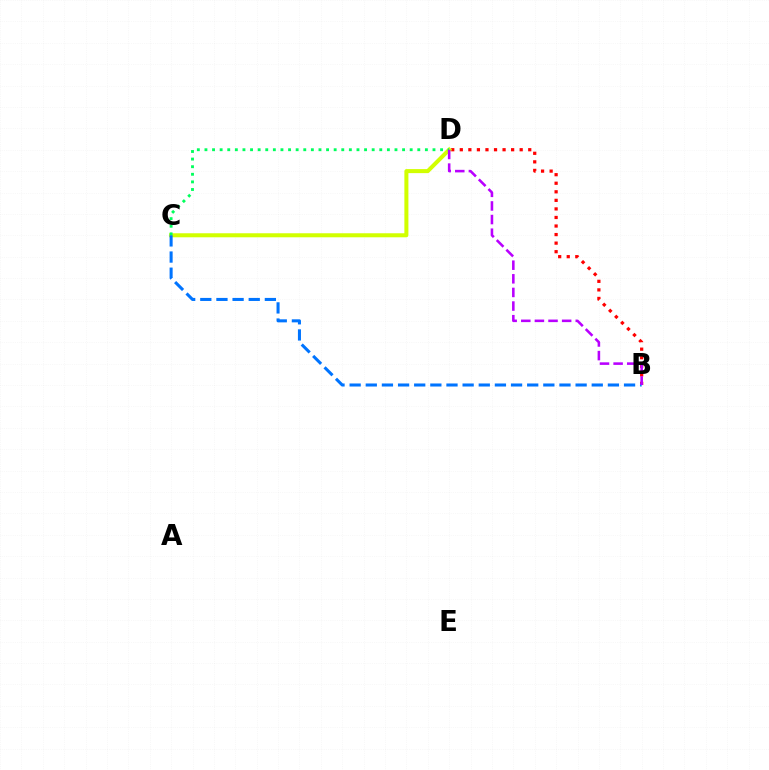{('B', 'D'): [{'color': '#ff0000', 'line_style': 'dotted', 'thickness': 2.32}, {'color': '#b900ff', 'line_style': 'dashed', 'thickness': 1.85}], ('C', 'D'): [{'color': '#d1ff00', 'line_style': 'solid', 'thickness': 2.91}, {'color': '#00ff5c', 'line_style': 'dotted', 'thickness': 2.07}], ('B', 'C'): [{'color': '#0074ff', 'line_style': 'dashed', 'thickness': 2.19}]}